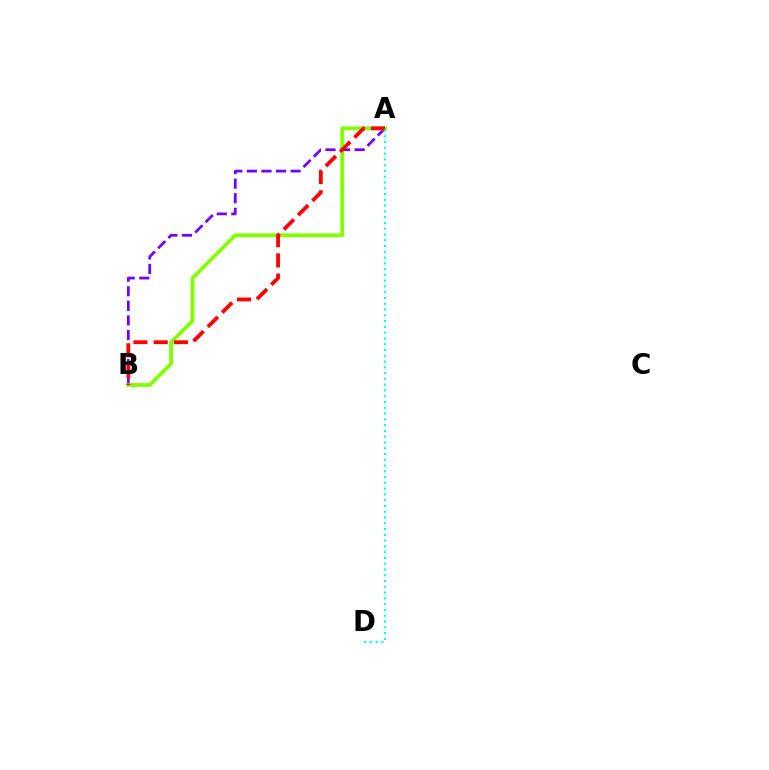{('A', 'B'): [{'color': '#7200ff', 'line_style': 'dashed', 'thickness': 1.98}, {'color': '#84ff00', 'line_style': 'solid', 'thickness': 2.75}, {'color': '#ff0000', 'line_style': 'dashed', 'thickness': 2.74}], ('A', 'D'): [{'color': '#00fff6', 'line_style': 'dotted', 'thickness': 1.57}]}